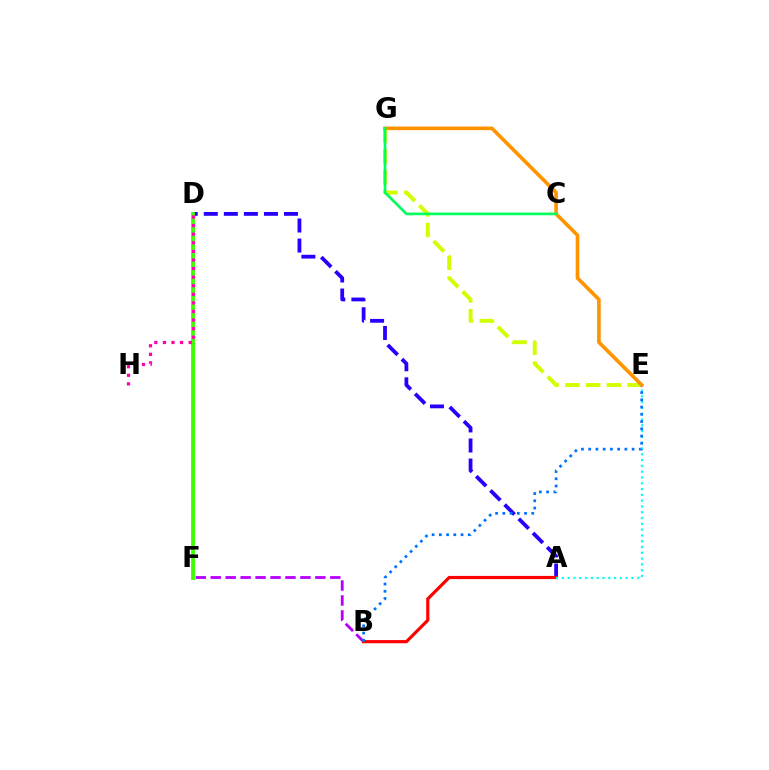{('E', 'G'): [{'color': '#d1ff00', 'line_style': 'dashed', 'thickness': 2.82}, {'color': '#ff9400', 'line_style': 'solid', 'thickness': 2.62}], ('B', 'F'): [{'color': '#b900ff', 'line_style': 'dashed', 'thickness': 2.03}], ('A', 'D'): [{'color': '#2500ff', 'line_style': 'dashed', 'thickness': 2.72}], ('A', 'B'): [{'color': '#ff0000', 'line_style': 'solid', 'thickness': 2.29}], ('A', 'E'): [{'color': '#00fff6', 'line_style': 'dotted', 'thickness': 1.57}], ('B', 'E'): [{'color': '#0074ff', 'line_style': 'dotted', 'thickness': 1.97}], ('D', 'F'): [{'color': '#3dff00', 'line_style': 'solid', 'thickness': 2.75}], ('C', 'G'): [{'color': '#00ff5c', 'line_style': 'solid', 'thickness': 1.91}], ('D', 'H'): [{'color': '#ff00ac', 'line_style': 'dotted', 'thickness': 2.33}]}